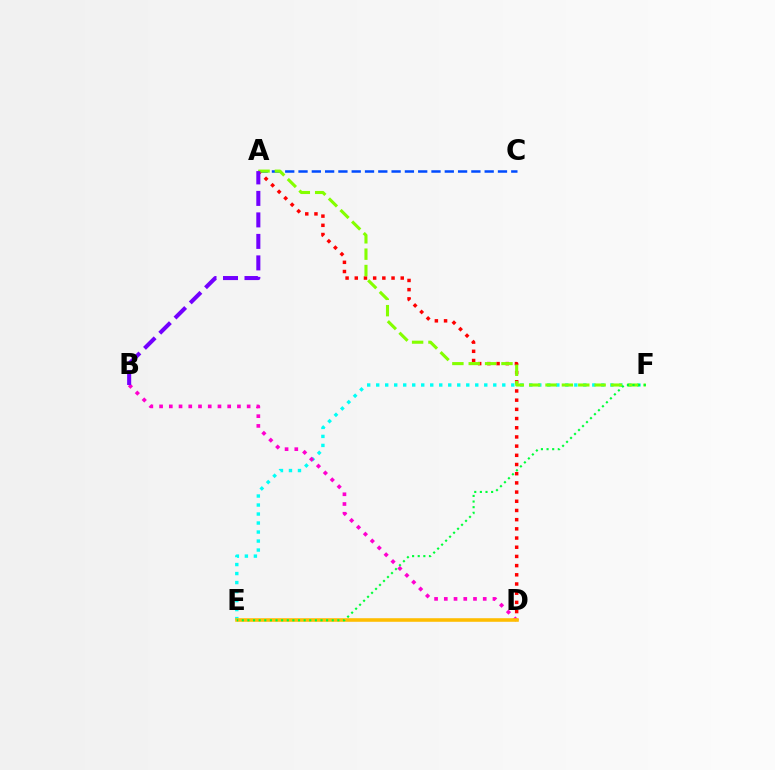{('A', 'C'): [{'color': '#004bff', 'line_style': 'dashed', 'thickness': 1.81}], ('A', 'D'): [{'color': '#ff0000', 'line_style': 'dotted', 'thickness': 2.5}], ('E', 'F'): [{'color': '#00fff6', 'line_style': 'dotted', 'thickness': 2.45}, {'color': '#00ff39', 'line_style': 'dotted', 'thickness': 1.53}], ('B', 'D'): [{'color': '#ff00cf', 'line_style': 'dotted', 'thickness': 2.64}], ('A', 'F'): [{'color': '#84ff00', 'line_style': 'dashed', 'thickness': 2.22}], ('A', 'B'): [{'color': '#7200ff', 'line_style': 'dashed', 'thickness': 2.92}], ('D', 'E'): [{'color': '#ffbd00', 'line_style': 'solid', 'thickness': 2.57}]}